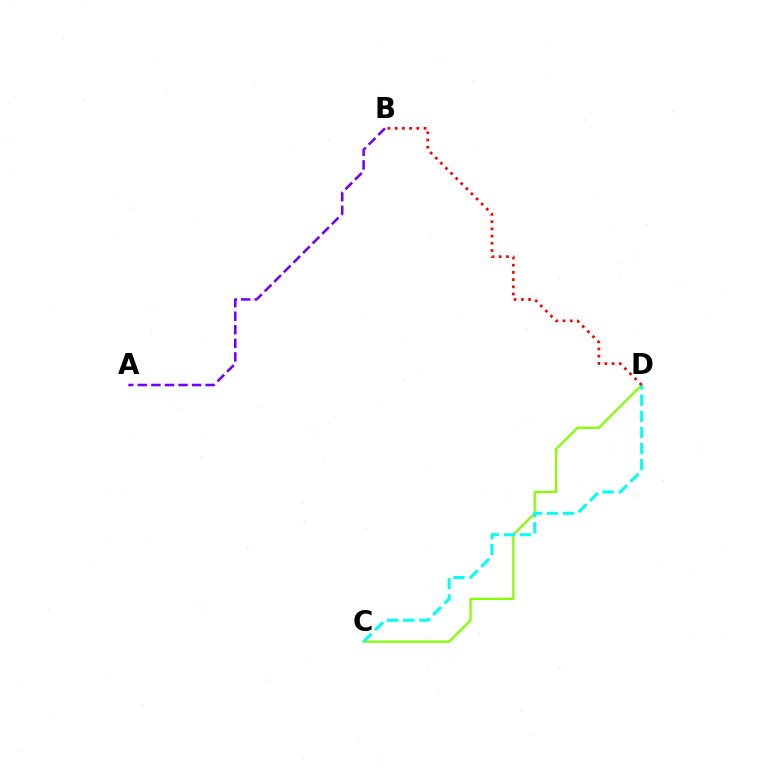{('C', 'D'): [{'color': '#84ff00', 'line_style': 'solid', 'thickness': 1.63}, {'color': '#00fff6', 'line_style': 'dashed', 'thickness': 2.19}], ('A', 'B'): [{'color': '#7200ff', 'line_style': 'dashed', 'thickness': 1.84}], ('B', 'D'): [{'color': '#ff0000', 'line_style': 'dotted', 'thickness': 1.96}]}